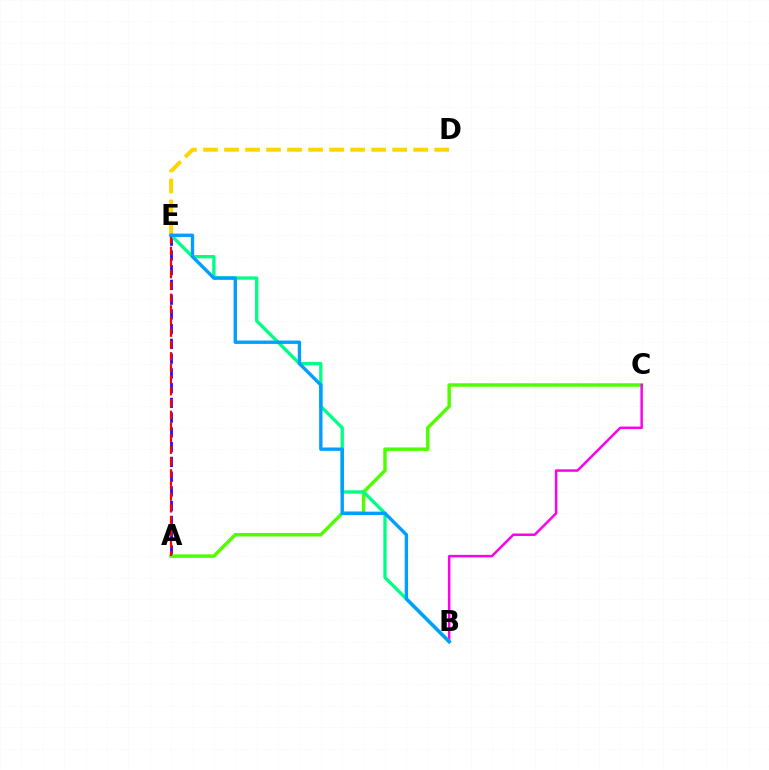{('A', 'E'): [{'color': '#3700ff', 'line_style': 'dashed', 'thickness': 2.0}, {'color': '#ff0000', 'line_style': 'dashed', 'thickness': 1.59}], ('A', 'C'): [{'color': '#4fff00', 'line_style': 'solid', 'thickness': 2.5}], ('B', 'C'): [{'color': '#ff00ed', 'line_style': 'solid', 'thickness': 1.8}], ('D', 'E'): [{'color': '#ffd500', 'line_style': 'dashed', 'thickness': 2.85}], ('B', 'E'): [{'color': '#00ff86', 'line_style': 'solid', 'thickness': 2.4}, {'color': '#009eff', 'line_style': 'solid', 'thickness': 2.43}]}